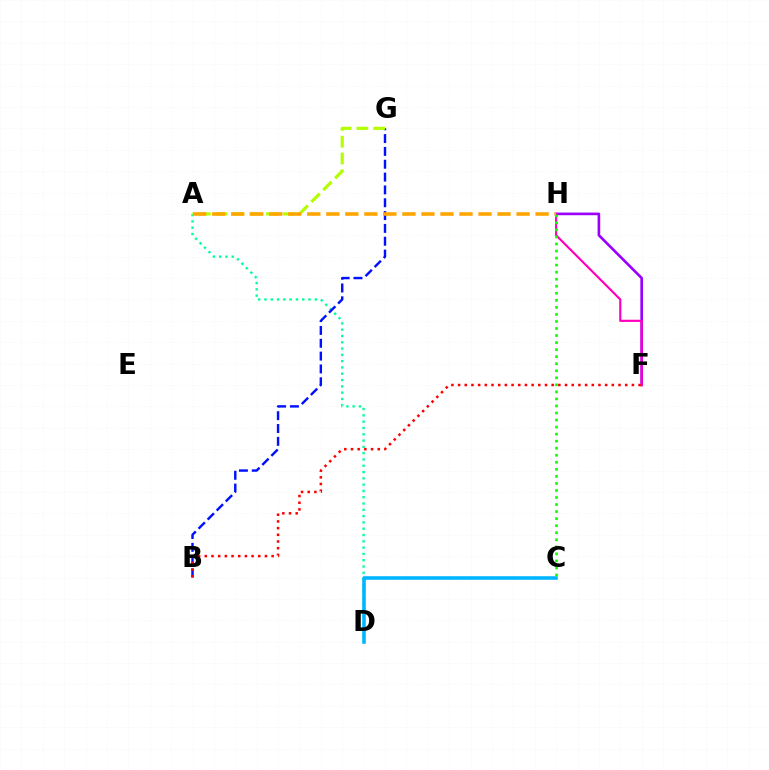{('A', 'D'): [{'color': '#00ff9d', 'line_style': 'dotted', 'thickness': 1.71}], ('B', 'G'): [{'color': '#0010ff', 'line_style': 'dashed', 'thickness': 1.74}], ('F', 'H'): [{'color': '#9b00ff', 'line_style': 'solid', 'thickness': 1.91}, {'color': '#ff00bd', 'line_style': 'solid', 'thickness': 1.56}], ('A', 'G'): [{'color': '#b3ff00', 'line_style': 'dashed', 'thickness': 2.28}], ('C', 'D'): [{'color': '#00b5ff', 'line_style': 'solid', 'thickness': 2.57}], ('C', 'H'): [{'color': '#08ff00', 'line_style': 'dotted', 'thickness': 1.91}], ('A', 'H'): [{'color': '#ffa500', 'line_style': 'dashed', 'thickness': 2.58}], ('B', 'F'): [{'color': '#ff0000', 'line_style': 'dotted', 'thickness': 1.82}]}